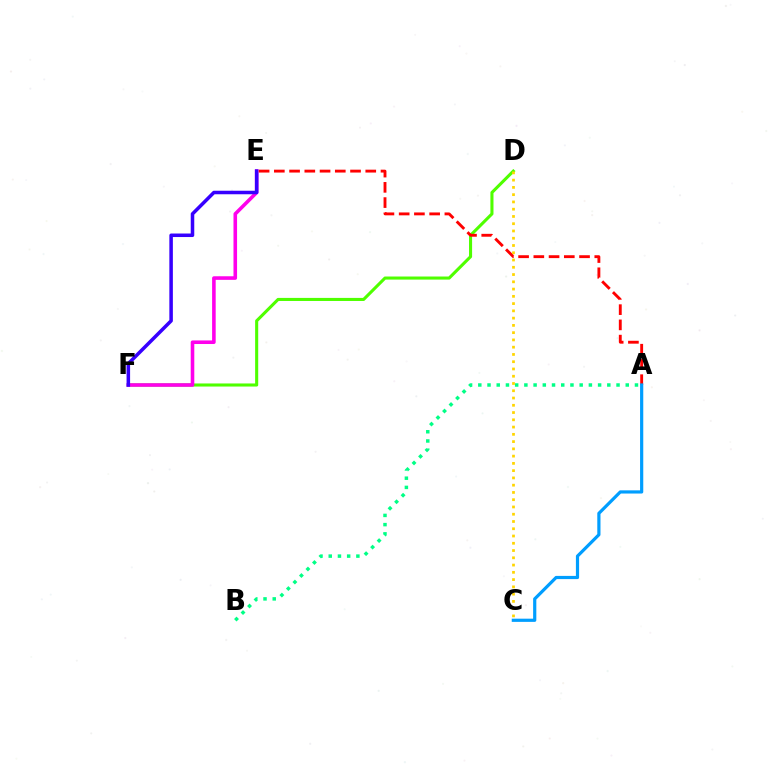{('A', 'B'): [{'color': '#00ff86', 'line_style': 'dotted', 'thickness': 2.5}], ('D', 'F'): [{'color': '#4fff00', 'line_style': 'solid', 'thickness': 2.22}], ('E', 'F'): [{'color': '#ff00ed', 'line_style': 'solid', 'thickness': 2.58}, {'color': '#3700ff', 'line_style': 'solid', 'thickness': 2.54}], ('A', 'E'): [{'color': '#ff0000', 'line_style': 'dashed', 'thickness': 2.07}], ('C', 'D'): [{'color': '#ffd500', 'line_style': 'dotted', 'thickness': 1.97}], ('A', 'C'): [{'color': '#009eff', 'line_style': 'solid', 'thickness': 2.3}]}